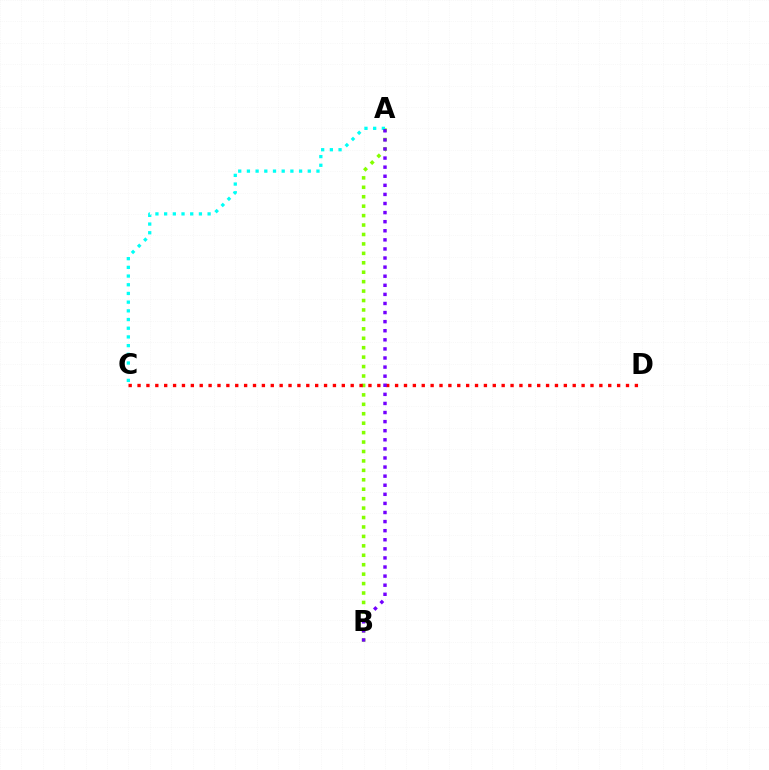{('A', 'B'): [{'color': '#84ff00', 'line_style': 'dotted', 'thickness': 2.56}, {'color': '#7200ff', 'line_style': 'dotted', 'thickness': 2.47}], ('C', 'D'): [{'color': '#ff0000', 'line_style': 'dotted', 'thickness': 2.41}], ('A', 'C'): [{'color': '#00fff6', 'line_style': 'dotted', 'thickness': 2.36}]}